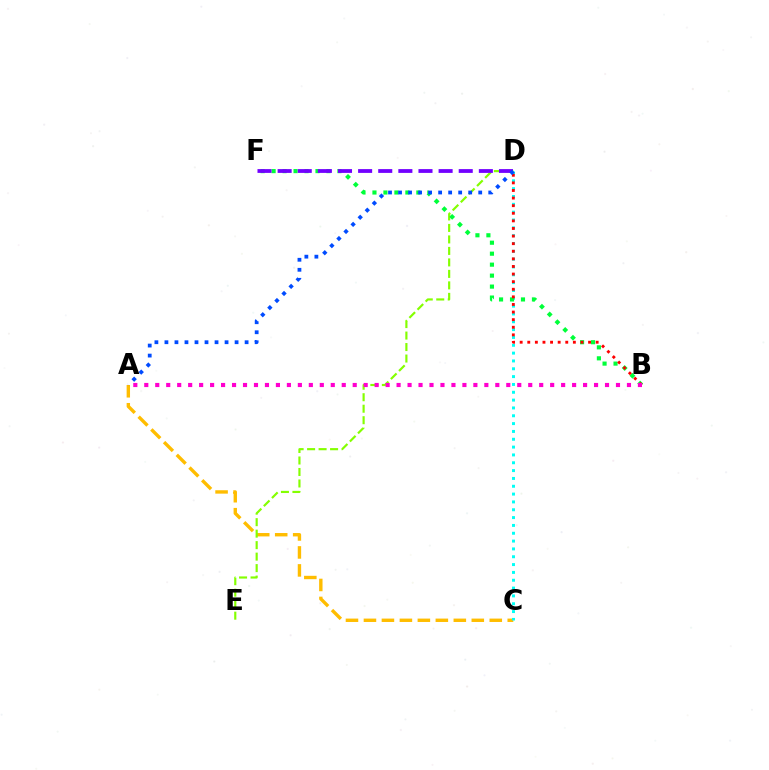{('A', 'C'): [{'color': '#ffbd00', 'line_style': 'dashed', 'thickness': 2.44}], ('D', 'E'): [{'color': '#84ff00', 'line_style': 'dashed', 'thickness': 1.56}], ('C', 'D'): [{'color': '#00fff6', 'line_style': 'dotted', 'thickness': 2.13}], ('B', 'F'): [{'color': '#00ff39', 'line_style': 'dotted', 'thickness': 2.98}], ('B', 'D'): [{'color': '#ff0000', 'line_style': 'dotted', 'thickness': 2.06}], ('A', 'B'): [{'color': '#ff00cf', 'line_style': 'dotted', 'thickness': 2.98}], ('D', 'F'): [{'color': '#7200ff', 'line_style': 'dashed', 'thickness': 2.73}], ('A', 'D'): [{'color': '#004bff', 'line_style': 'dotted', 'thickness': 2.72}]}